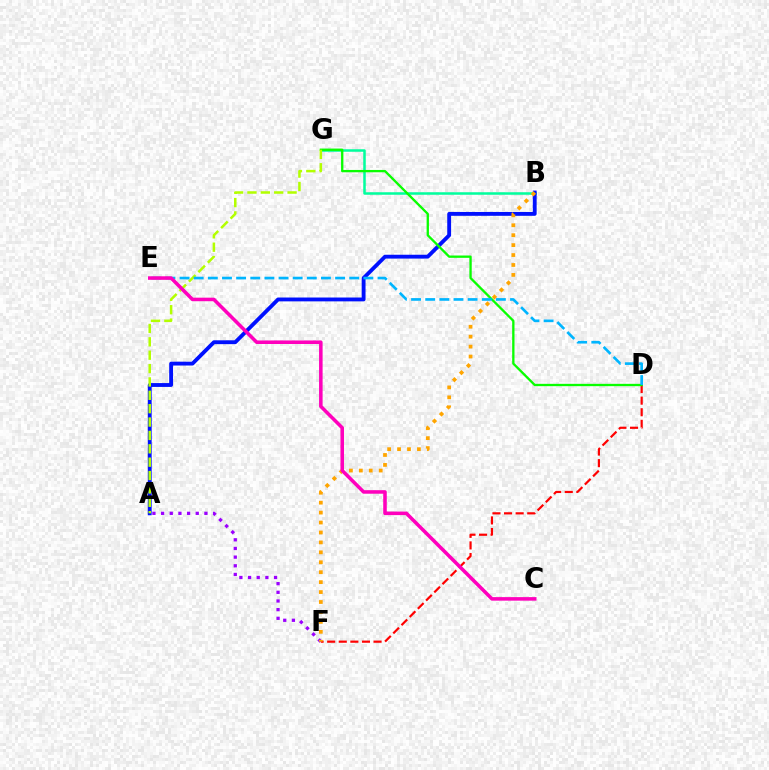{('B', 'G'): [{'color': '#00ff9d', 'line_style': 'solid', 'thickness': 1.81}], ('D', 'F'): [{'color': '#ff0000', 'line_style': 'dashed', 'thickness': 1.58}], ('A', 'B'): [{'color': '#0010ff', 'line_style': 'solid', 'thickness': 2.77}], ('A', 'F'): [{'color': '#9b00ff', 'line_style': 'dotted', 'thickness': 2.35}], ('D', 'G'): [{'color': '#08ff00', 'line_style': 'solid', 'thickness': 1.67}], ('A', 'G'): [{'color': '#b3ff00', 'line_style': 'dashed', 'thickness': 1.82}], ('D', 'E'): [{'color': '#00b5ff', 'line_style': 'dashed', 'thickness': 1.92}], ('B', 'F'): [{'color': '#ffa500', 'line_style': 'dotted', 'thickness': 2.7}], ('C', 'E'): [{'color': '#ff00bd', 'line_style': 'solid', 'thickness': 2.55}]}